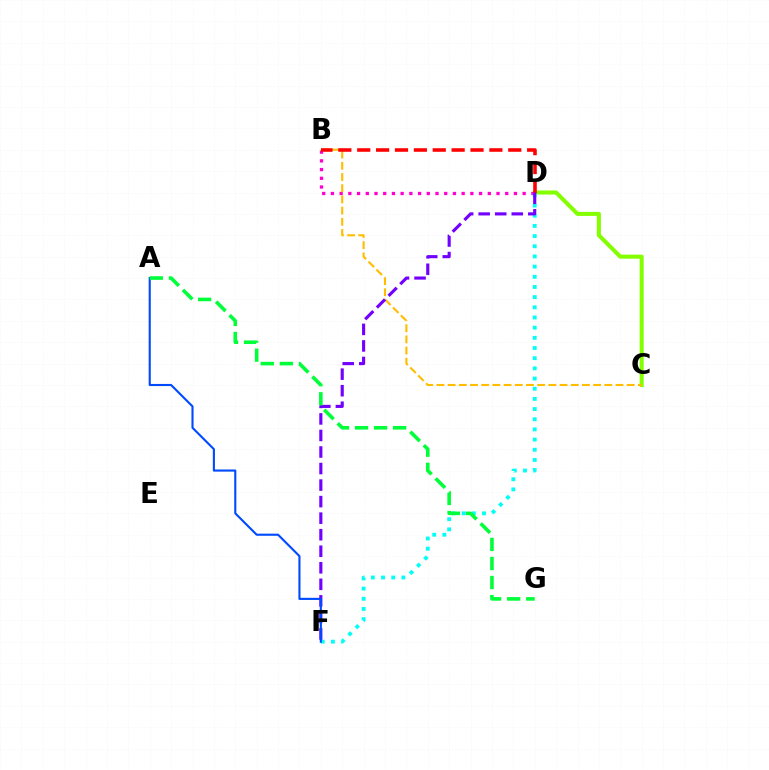{('C', 'D'): [{'color': '#84ff00', 'line_style': 'solid', 'thickness': 2.92}], ('B', 'D'): [{'color': '#ff00cf', 'line_style': 'dotted', 'thickness': 2.37}, {'color': '#ff0000', 'line_style': 'dashed', 'thickness': 2.56}], ('D', 'F'): [{'color': '#00fff6', 'line_style': 'dotted', 'thickness': 2.76}, {'color': '#7200ff', 'line_style': 'dashed', 'thickness': 2.25}], ('B', 'C'): [{'color': '#ffbd00', 'line_style': 'dashed', 'thickness': 1.52}], ('A', 'F'): [{'color': '#004bff', 'line_style': 'solid', 'thickness': 1.53}], ('A', 'G'): [{'color': '#00ff39', 'line_style': 'dashed', 'thickness': 2.59}]}